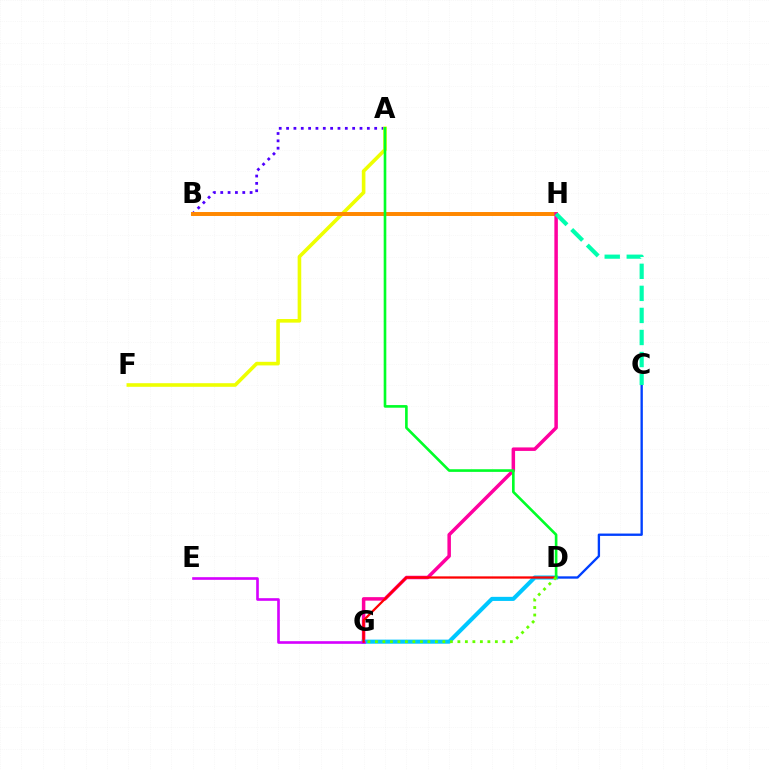{('A', 'B'): [{'color': '#4f00ff', 'line_style': 'dotted', 'thickness': 1.99}], ('A', 'F'): [{'color': '#eeff00', 'line_style': 'solid', 'thickness': 2.6}], ('B', 'H'): [{'color': '#ff8800', 'line_style': 'solid', 'thickness': 2.85}], ('C', 'D'): [{'color': '#003fff', 'line_style': 'solid', 'thickness': 1.69}], ('G', 'H'): [{'color': '#ff00a0', 'line_style': 'solid', 'thickness': 2.52}], ('C', 'H'): [{'color': '#00ffaf', 'line_style': 'dashed', 'thickness': 3.0}], ('D', 'G'): [{'color': '#00c7ff', 'line_style': 'solid', 'thickness': 2.94}, {'color': '#ff0000', 'line_style': 'solid', 'thickness': 1.63}, {'color': '#66ff00', 'line_style': 'dotted', 'thickness': 2.04}], ('E', 'G'): [{'color': '#d600ff', 'line_style': 'solid', 'thickness': 1.89}], ('A', 'D'): [{'color': '#00ff27', 'line_style': 'solid', 'thickness': 1.9}]}